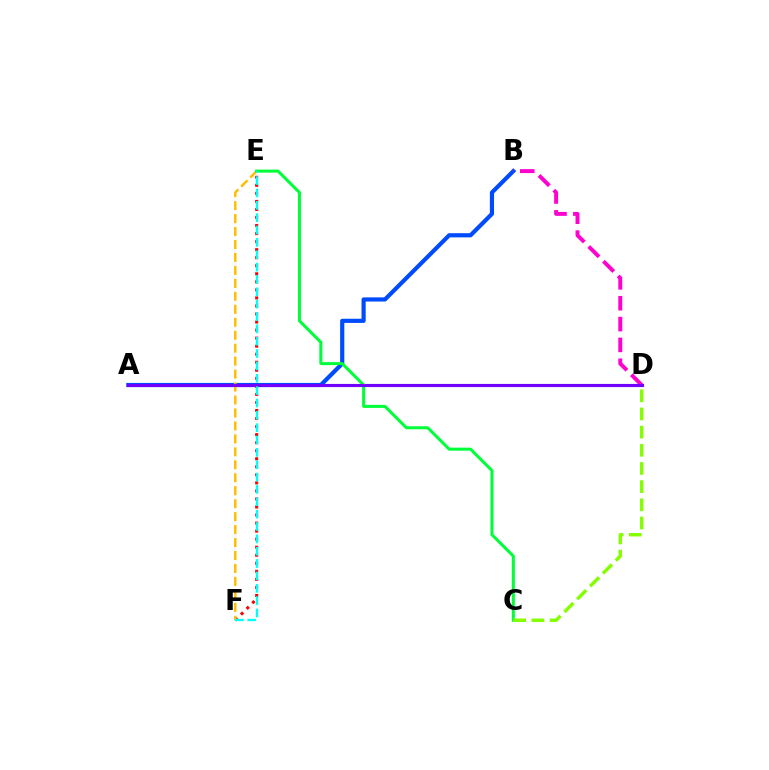{('E', 'F'): [{'color': '#ff0000', 'line_style': 'dotted', 'thickness': 2.18}, {'color': '#ffbd00', 'line_style': 'dashed', 'thickness': 1.76}, {'color': '#00fff6', 'line_style': 'dashed', 'thickness': 1.68}], ('A', 'B'): [{'color': '#004bff', 'line_style': 'solid', 'thickness': 3.0}], ('B', 'D'): [{'color': '#ff00cf', 'line_style': 'dashed', 'thickness': 2.83}], ('C', 'E'): [{'color': '#00ff39', 'line_style': 'solid', 'thickness': 2.18}], ('A', 'D'): [{'color': '#7200ff', 'line_style': 'solid', 'thickness': 2.26}], ('C', 'D'): [{'color': '#84ff00', 'line_style': 'dashed', 'thickness': 2.47}]}